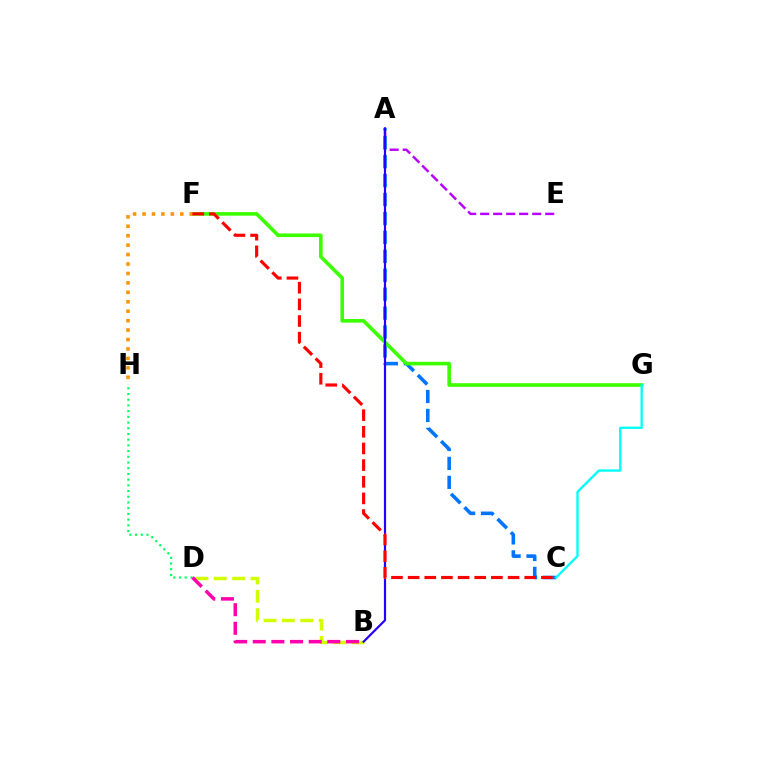{('A', 'E'): [{'color': '#b900ff', 'line_style': 'dashed', 'thickness': 1.77}], ('A', 'C'): [{'color': '#0074ff', 'line_style': 'dashed', 'thickness': 2.57}], ('F', 'G'): [{'color': '#3dff00', 'line_style': 'solid', 'thickness': 2.61}], ('C', 'G'): [{'color': '#00fff6', 'line_style': 'solid', 'thickness': 1.68}], ('B', 'D'): [{'color': '#d1ff00', 'line_style': 'dashed', 'thickness': 2.49}, {'color': '#ff00ac', 'line_style': 'dashed', 'thickness': 2.53}], ('D', 'H'): [{'color': '#00ff5c', 'line_style': 'dotted', 'thickness': 1.55}], ('F', 'H'): [{'color': '#ff9400', 'line_style': 'dotted', 'thickness': 2.56}], ('A', 'B'): [{'color': '#2500ff', 'line_style': 'solid', 'thickness': 1.58}], ('C', 'F'): [{'color': '#ff0000', 'line_style': 'dashed', 'thickness': 2.26}]}